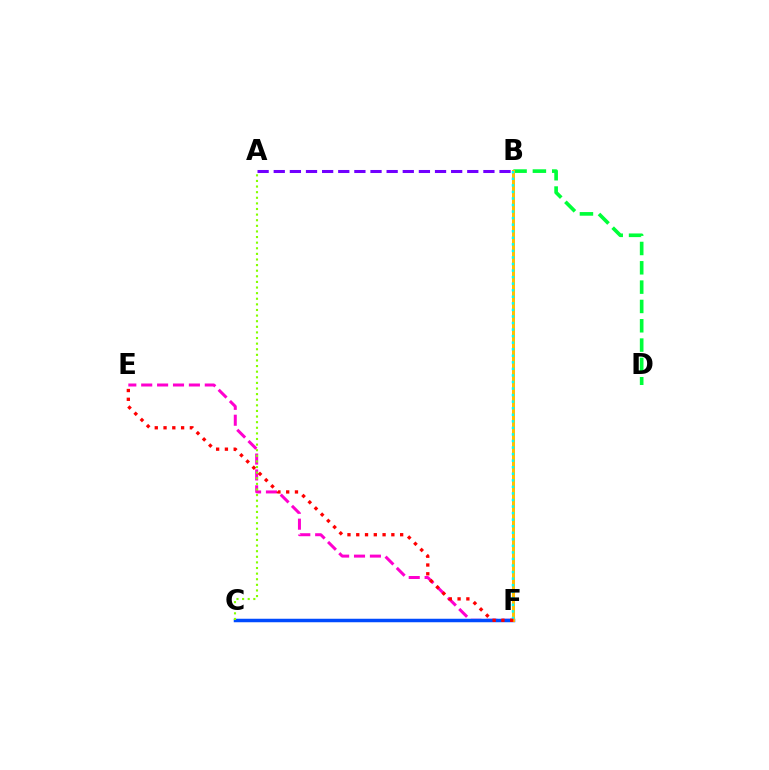{('E', 'F'): [{'color': '#ff00cf', 'line_style': 'dashed', 'thickness': 2.16}, {'color': '#ff0000', 'line_style': 'dotted', 'thickness': 2.38}], ('C', 'F'): [{'color': '#004bff', 'line_style': 'solid', 'thickness': 2.52}], ('A', 'B'): [{'color': '#7200ff', 'line_style': 'dashed', 'thickness': 2.19}], ('A', 'C'): [{'color': '#84ff00', 'line_style': 'dotted', 'thickness': 1.52}], ('B', 'D'): [{'color': '#00ff39', 'line_style': 'dashed', 'thickness': 2.62}], ('B', 'F'): [{'color': '#ffbd00', 'line_style': 'solid', 'thickness': 2.17}, {'color': '#00fff6', 'line_style': 'dotted', 'thickness': 1.78}]}